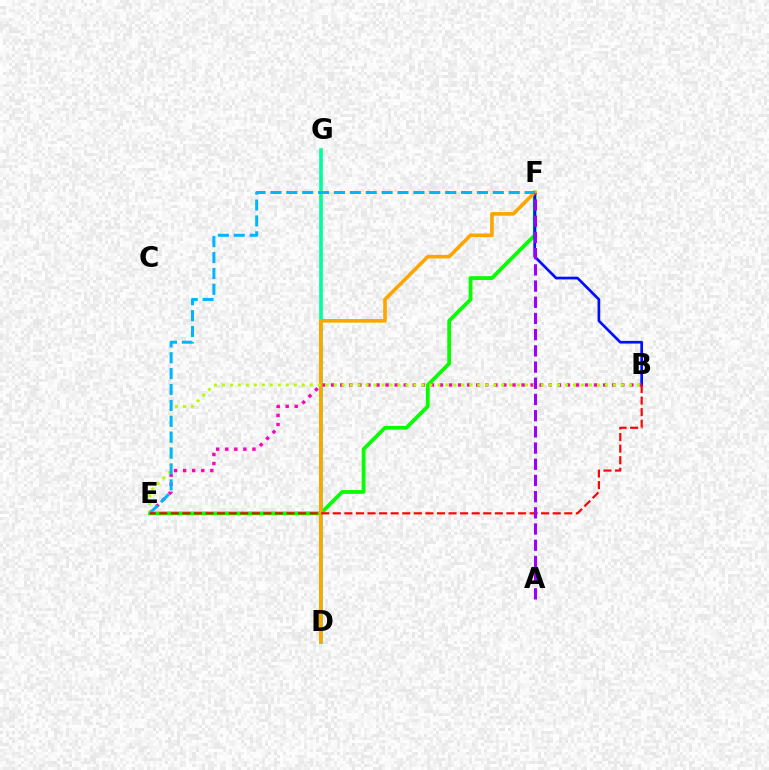{('D', 'G'): [{'color': '#00ff9d', 'line_style': 'solid', 'thickness': 2.62}], ('E', 'F'): [{'color': '#08ff00', 'line_style': 'solid', 'thickness': 2.72}, {'color': '#00b5ff', 'line_style': 'dashed', 'thickness': 2.16}], ('B', 'F'): [{'color': '#0010ff', 'line_style': 'solid', 'thickness': 1.94}], ('B', 'E'): [{'color': '#ff00bd', 'line_style': 'dotted', 'thickness': 2.46}, {'color': '#b3ff00', 'line_style': 'dotted', 'thickness': 2.17}, {'color': '#ff0000', 'line_style': 'dashed', 'thickness': 1.57}], ('D', 'F'): [{'color': '#ffa500', 'line_style': 'solid', 'thickness': 2.61}], ('A', 'F'): [{'color': '#9b00ff', 'line_style': 'dashed', 'thickness': 2.2}]}